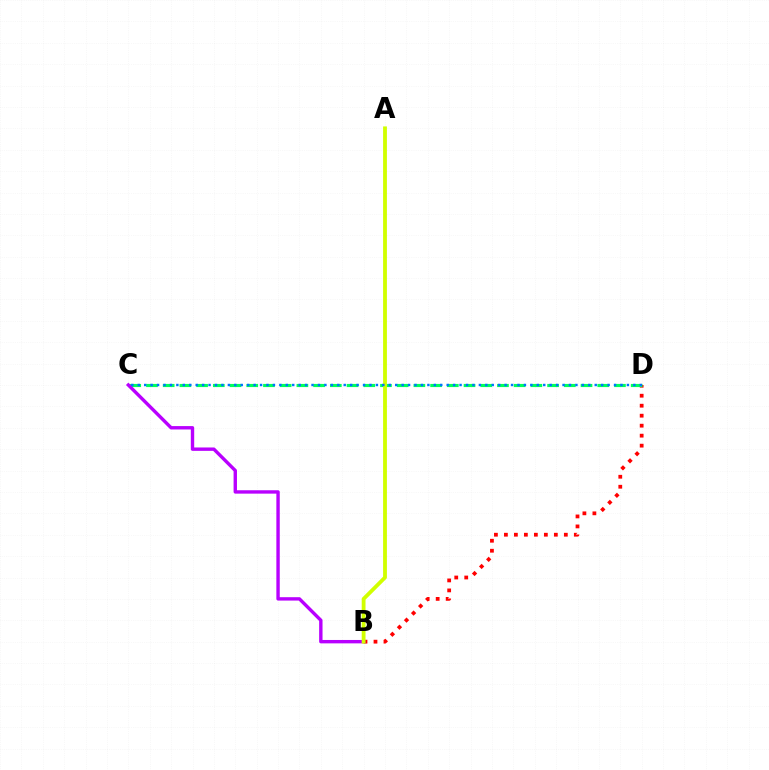{('B', 'D'): [{'color': '#ff0000', 'line_style': 'dotted', 'thickness': 2.71}], ('C', 'D'): [{'color': '#00ff5c', 'line_style': 'dashed', 'thickness': 2.27}, {'color': '#0074ff', 'line_style': 'dotted', 'thickness': 1.75}], ('B', 'C'): [{'color': '#b900ff', 'line_style': 'solid', 'thickness': 2.44}], ('A', 'B'): [{'color': '#d1ff00', 'line_style': 'solid', 'thickness': 2.75}]}